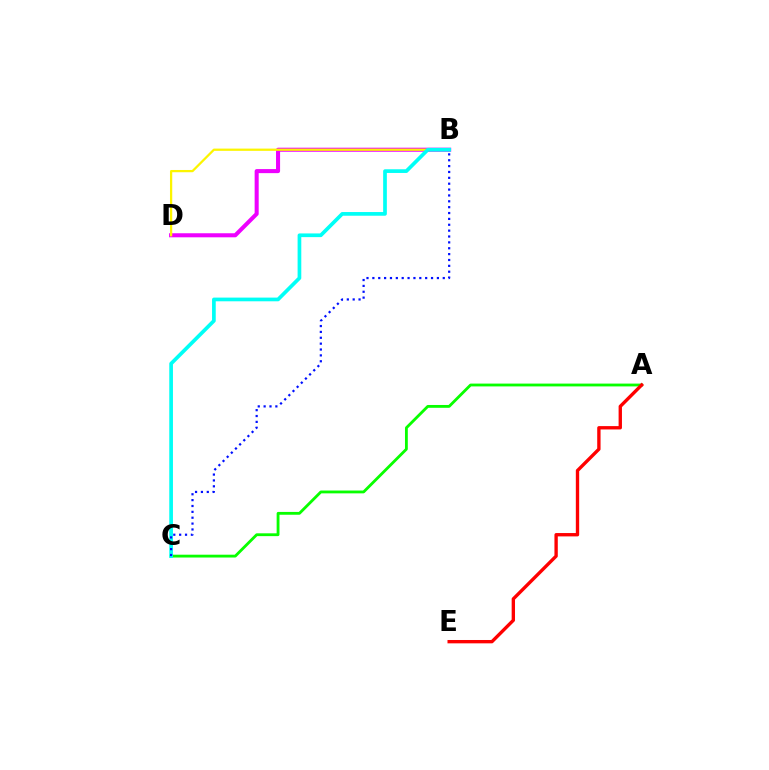{('B', 'D'): [{'color': '#ee00ff', 'line_style': 'solid', 'thickness': 2.92}, {'color': '#fcf500', 'line_style': 'solid', 'thickness': 1.62}], ('A', 'C'): [{'color': '#08ff00', 'line_style': 'solid', 'thickness': 2.03}], ('A', 'E'): [{'color': '#ff0000', 'line_style': 'solid', 'thickness': 2.41}], ('B', 'C'): [{'color': '#00fff6', 'line_style': 'solid', 'thickness': 2.66}, {'color': '#0010ff', 'line_style': 'dotted', 'thickness': 1.59}]}